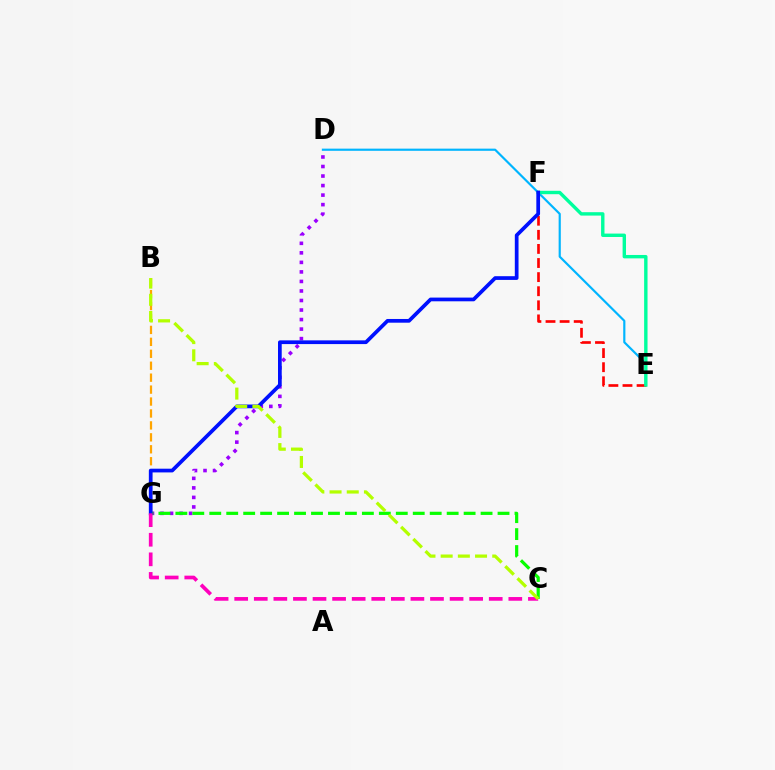{('D', 'G'): [{'color': '#9b00ff', 'line_style': 'dotted', 'thickness': 2.59}], ('C', 'G'): [{'color': '#08ff00', 'line_style': 'dashed', 'thickness': 2.3}, {'color': '#ff00bd', 'line_style': 'dashed', 'thickness': 2.66}], ('D', 'E'): [{'color': '#00b5ff', 'line_style': 'solid', 'thickness': 1.56}], ('B', 'G'): [{'color': '#ffa500', 'line_style': 'dashed', 'thickness': 1.62}], ('E', 'F'): [{'color': '#ff0000', 'line_style': 'dashed', 'thickness': 1.92}, {'color': '#00ff9d', 'line_style': 'solid', 'thickness': 2.45}], ('F', 'G'): [{'color': '#0010ff', 'line_style': 'solid', 'thickness': 2.68}], ('B', 'C'): [{'color': '#b3ff00', 'line_style': 'dashed', 'thickness': 2.34}]}